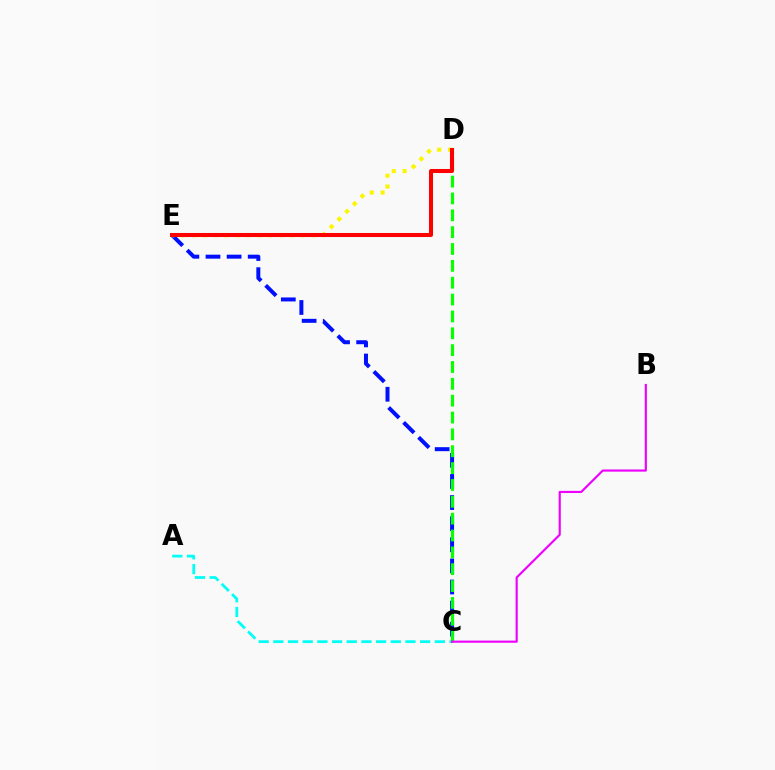{('C', 'E'): [{'color': '#0010ff', 'line_style': 'dashed', 'thickness': 2.87}], ('D', 'E'): [{'color': '#fcf500', 'line_style': 'dotted', 'thickness': 2.95}, {'color': '#ff0000', 'line_style': 'solid', 'thickness': 2.91}], ('A', 'C'): [{'color': '#00fff6', 'line_style': 'dashed', 'thickness': 1.99}], ('C', 'D'): [{'color': '#08ff00', 'line_style': 'dashed', 'thickness': 2.29}], ('B', 'C'): [{'color': '#ee00ff', 'line_style': 'solid', 'thickness': 1.55}]}